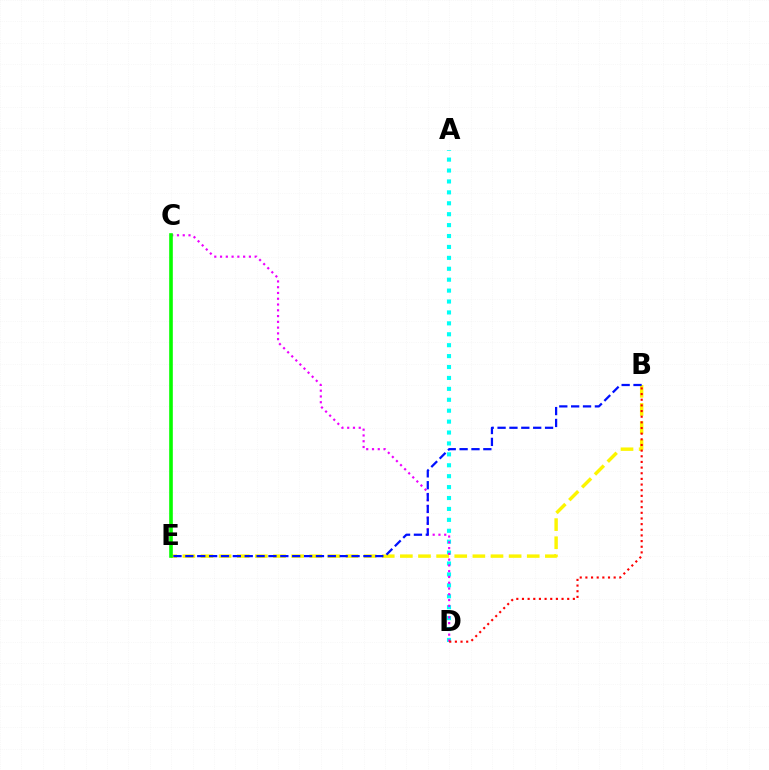{('A', 'D'): [{'color': '#00fff6', 'line_style': 'dotted', 'thickness': 2.97}], ('B', 'E'): [{'color': '#fcf500', 'line_style': 'dashed', 'thickness': 2.46}, {'color': '#0010ff', 'line_style': 'dashed', 'thickness': 1.61}], ('C', 'D'): [{'color': '#ee00ff', 'line_style': 'dotted', 'thickness': 1.57}], ('C', 'E'): [{'color': '#08ff00', 'line_style': 'solid', 'thickness': 2.61}], ('B', 'D'): [{'color': '#ff0000', 'line_style': 'dotted', 'thickness': 1.54}]}